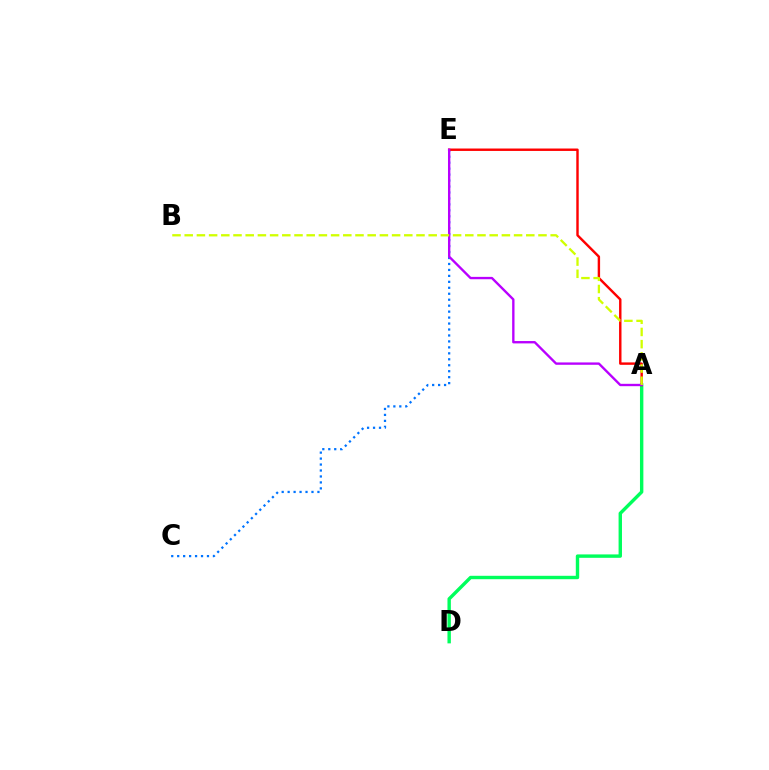{('C', 'E'): [{'color': '#0074ff', 'line_style': 'dotted', 'thickness': 1.62}], ('A', 'D'): [{'color': '#00ff5c', 'line_style': 'solid', 'thickness': 2.45}], ('A', 'E'): [{'color': '#ff0000', 'line_style': 'solid', 'thickness': 1.74}, {'color': '#b900ff', 'line_style': 'solid', 'thickness': 1.7}], ('A', 'B'): [{'color': '#d1ff00', 'line_style': 'dashed', 'thickness': 1.66}]}